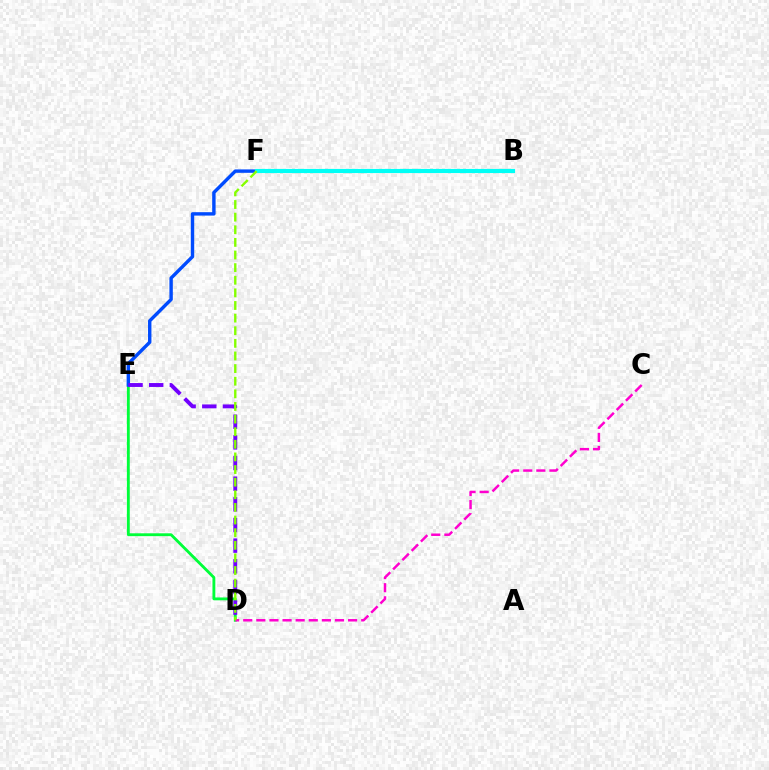{('D', 'E'): [{'color': '#00ff39', 'line_style': 'solid', 'thickness': 2.06}, {'color': '#7200ff', 'line_style': 'dashed', 'thickness': 2.81}], ('E', 'F'): [{'color': '#004bff', 'line_style': 'solid', 'thickness': 2.45}], ('B', 'F'): [{'color': '#ff0000', 'line_style': 'dashed', 'thickness': 2.59}, {'color': '#ffbd00', 'line_style': 'dashed', 'thickness': 2.21}, {'color': '#00fff6', 'line_style': 'solid', 'thickness': 2.98}], ('C', 'D'): [{'color': '#ff00cf', 'line_style': 'dashed', 'thickness': 1.78}], ('D', 'F'): [{'color': '#84ff00', 'line_style': 'dashed', 'thickness': 1.71}]}